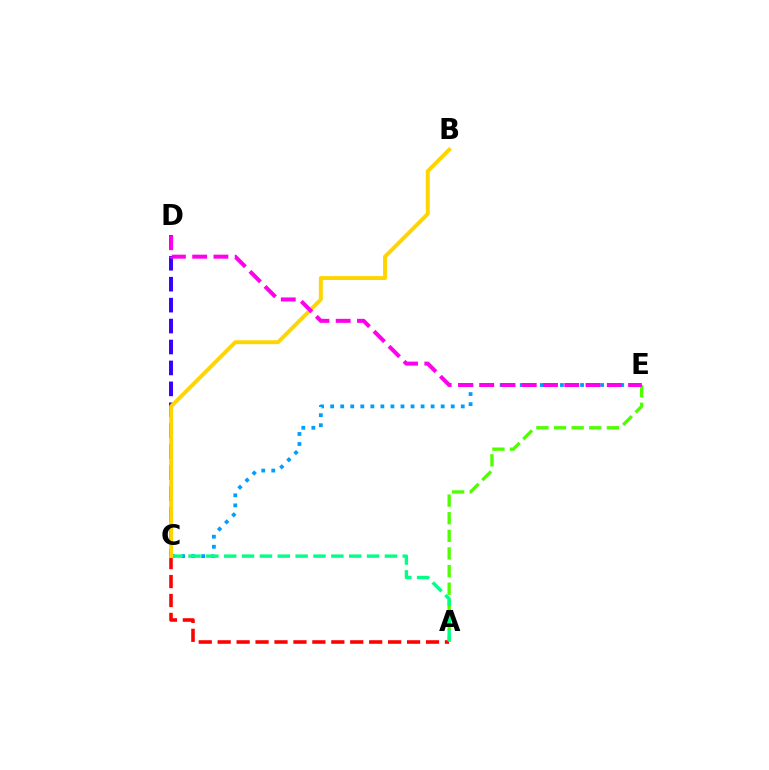{('A', 'E'): [{'color': '#4fff00', 'line_style': 'dashed', 'thickness': 2.39}], ('C', 'E'): [{'color': '#009eff', 'line_style': 'dotted', 'thickness': 2.73}], ('A', 'C'): [{'color': '#ff0000', 'line_style': 'dashed', 'thickness': 2.57}, {'color': '#00ff86', 'line_style': 'dashed', 'thickness': 2.43}], ('C', 'D'): [{'color': '#3700ff', 'line_style': 'dashed', 'thickness': 2.84}], ('B', 'C'): [{'color': '#ffd500', 'line_style': 'solid', 'thickness': 2.82}], ('D', 'E'): [{'color': '#ff00ed', 'line_style': 'dashed', 'thickness': 2.89}]}